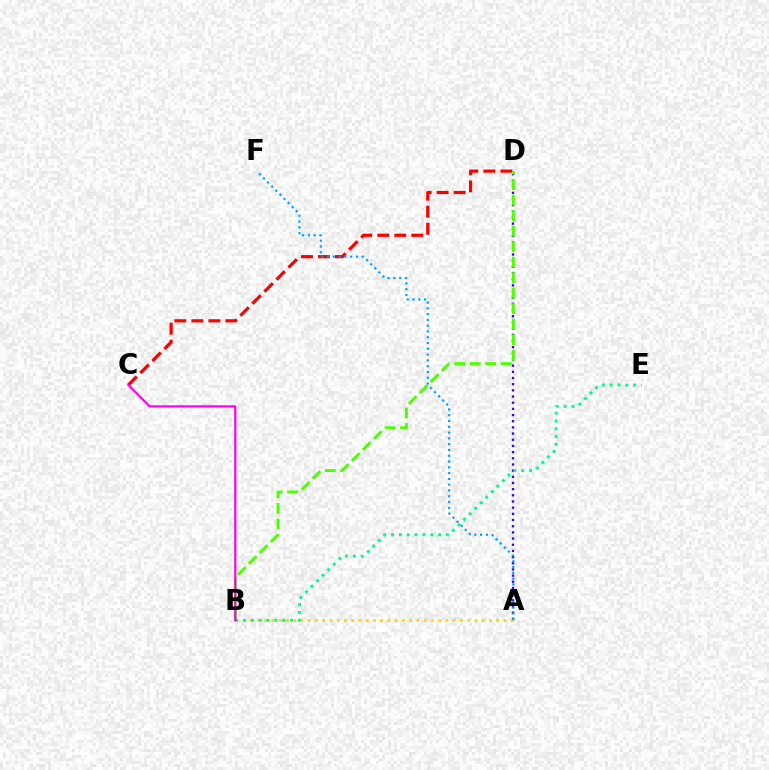{('A', 'D'): [{'color': '#3700ff', 'line_style': 'dotted', 'thickness': 1.68}], ('C', 'D'): [{'color': '#ff0000', 'line_style': 'dashed', 'thickness': 2.31}], ('B', 'D'): [{'color': '#4fff00', 'line_style': 'dashed', 'thickness': 2.11}], ('A', 'B'): [{'color': '#ffd500', 'line_style': 'dotted', 'thickness': 1.97}], ('A', 'F'): [{'color': '#009eff', 'line_style': 'dotted', 'thickness': 1.57}], ('B', 'E'): [{'color': '#00ff86', 'line_style': 'dotted', 'thickness': 2.13}], ('B', 'C'): [{'color': '#ff00ed', 'line_style': 'solid', 'thickness': 1.57}]}